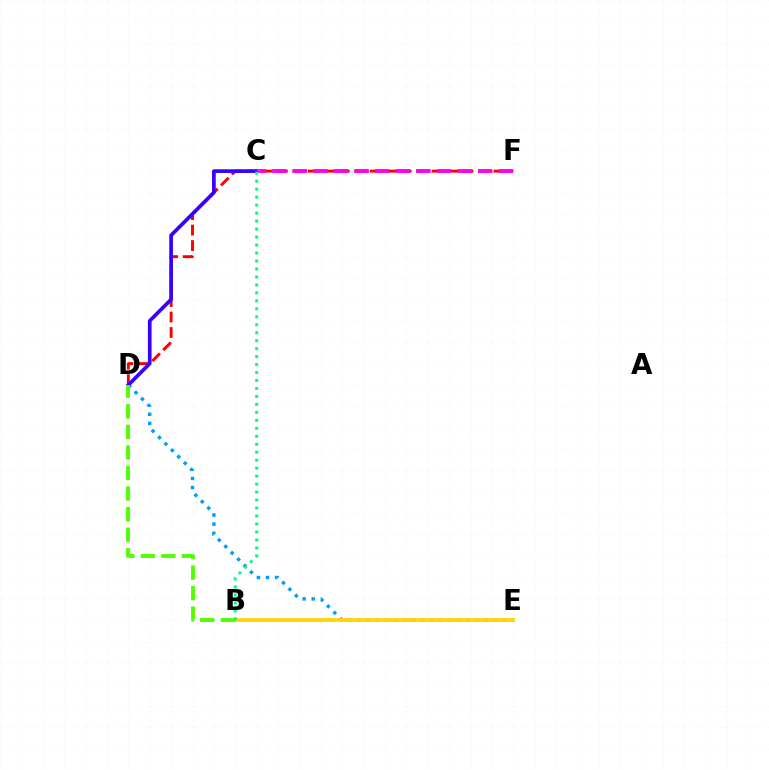{('D', 'E'): [{'color': '#009eff', 'line_style': 'dotted', 'thickness': 2.47}], ('D', 'F'): [{'color': '#ff0000', 'line_style': 'dashed', 'thickness': 2.1}], ('C', 'D'): [{'color': '#3700ff', 'line_style': 'solid', 'thickness': 2.66}], ('C', 'F'): [{'color': '#ff00ed', 'line_style': 'dashed', 'thickness': 2.8}], ('B', 'E'): [{'color': '#ffd500', 'line_style': 'solid', 'thickness': 2.69}], ('B', 'D'): [{'color': '#4fff00', 'line_style': 'dashed', 'thickness': 2.79}], ('B', 'C'): [{'color': '#00ff86', 'line_style': 'dotted', 'thickness': 2.17}]}